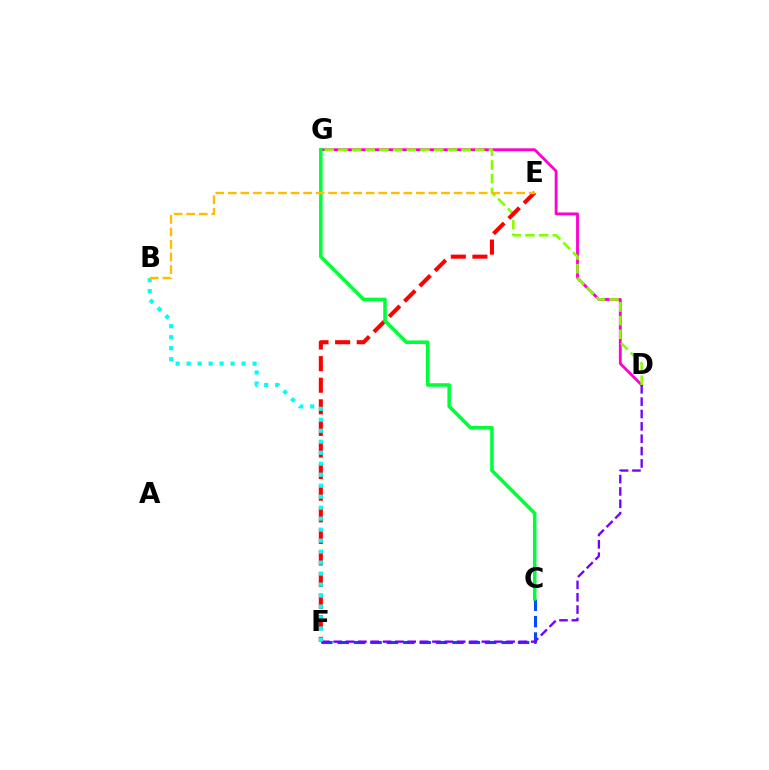{('C', 'F'): [{'color': '#004bff', 'line_style': 'dashed', 'thickness': 2.23}], ('D', 'G'): [{'color': '#ff00cf', 'line_style': 'solid', 'thickness': 2.04}, {'color': '#84ff00', 'line_style': 'dashed', 'thickness': 1.86}], ('E', 'F'): [{'color': '#ff0000', 'line_style': 'dashed', 'thickness': 2.93}], ('D', 'F'): [{'color': '#7200ff', 'line_style': 'dashed', 'thickness': 1.68}], ('C', 'G'): [{'color': '#00ff39', 'line_style': 'solid', 'thickness': 2.56}], ('B', 'F'): [{'color': '#00fff6', 'line_style': 'dotted', 'thickness': 2.99}], ('B', 'E'): [{'color': '#ffbd00', 'line_style': 'dashed', 'thickness': 1.7}]}